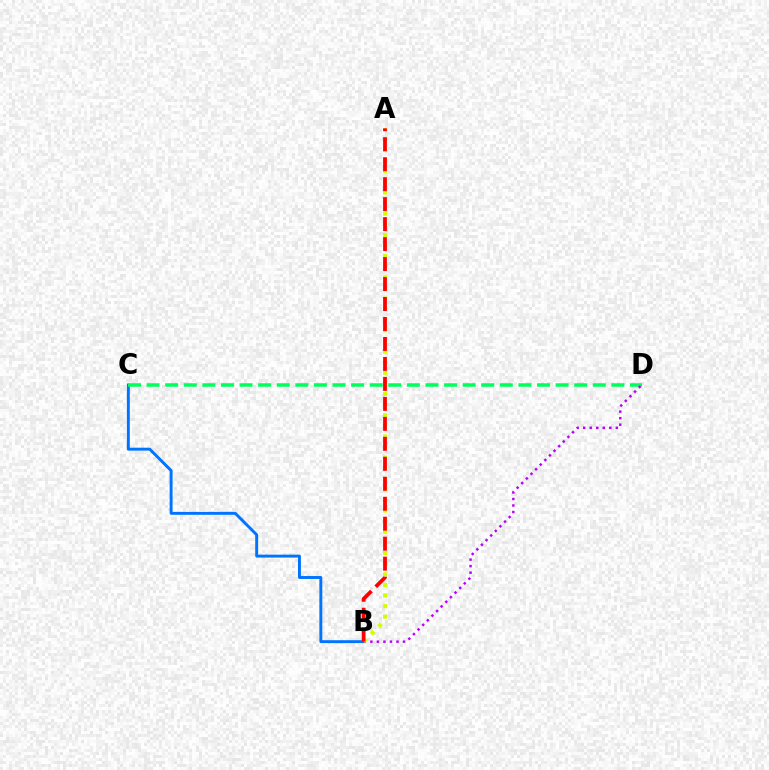{('B', 'C'): [{'color': '#0074ff', 'line_style': 'solid', 'thickness': 2.11}], ('C', 'D'): [{'color': '#00ff5c', 'line_style': 'dashed', 'thickness': 2.53}], ('B', 'D'): [{'color': '#b900ff', 'line_style': 'dotted', 'thickness': 1.77}], ('A', 'B'): [{'color': '#d1ff00', 'line_style': 'dotted', 'thickness': 2.88}, {'color': '#ff0000', 'line_style': 'dashed', 'thickness': 2.71}]}